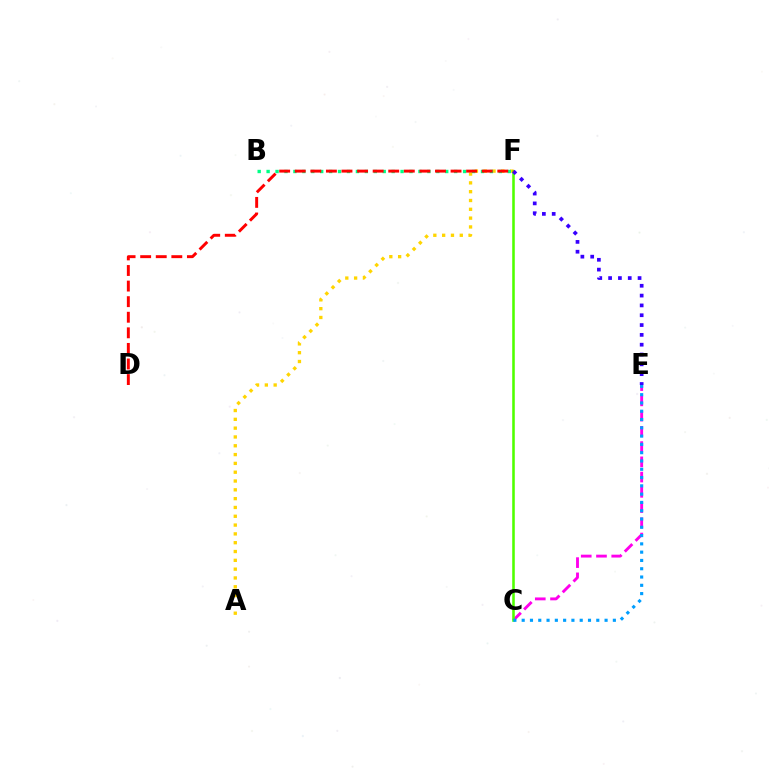{('A', 'F'): [{'color': '#ffd500', 'line_style': 'dotted', 'thickness': 2.39}], ('C', 'E'): [{'color': '#ff00ed', 'line_style': 'dashed', 'thickness': 2.07}, {'color': '#009eff', 'line_style': 'dotted', 'thickness': 2.25}], ('B', 'F'): [{'color': '#00ff86', 'line_style': 'dotted', 'thickness': 2.43}], ('C', 'F'): [{'color': '#4fff00', 'line_style': 'solid', 'thickness': 1.85}], ('E', 'F'): [{'color': '#3700ff', 'line_style': 'dotted', 'thickness': 2.67}], ('D', 'F'): [{'color': '#ff0000', 'line_style': 'dashed', 'thickness': 2.12}]}